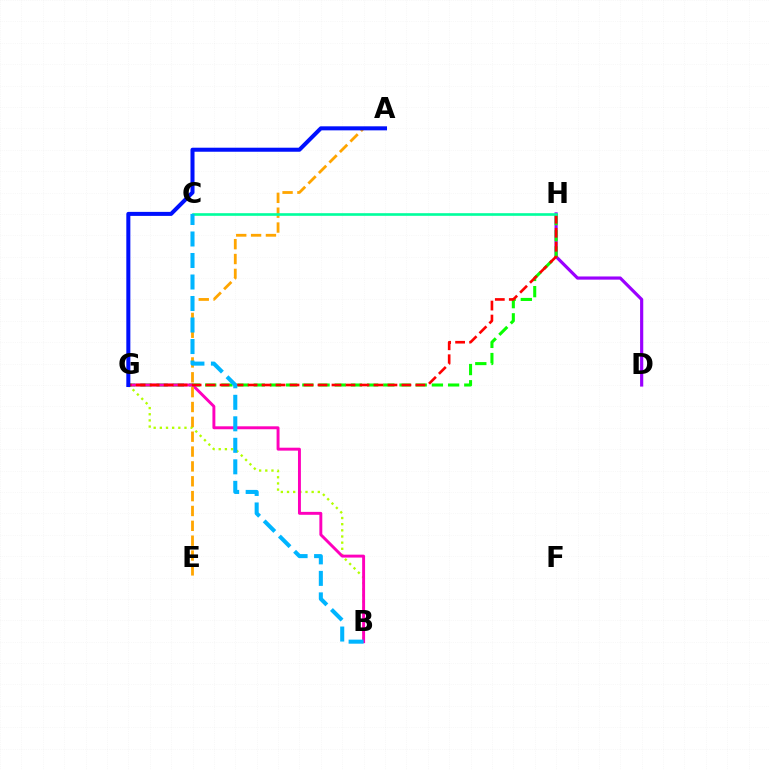{('D', 'H'): [{'color': '#9b00ff', 'line_style': 'solid', 'thickness': 2.28}], ('G', 'H'): [{'color': '#08ff00', 'line_style': 'dashed', 'thickness': 2.2}, {'color': '#ff0000', 'line_style': 'dashed', 'thickness': 1.9}], ('B', 'G'): [{'color': '#b3ff00', 'line_style': 'dotted', 'thickness': 1.67}, {'color': '#ff00bd', 'line_style': 'solid', 'thickness': 2.11}], ('A', 'E'): [{'color': '#ffa500', 'line_style': 'dashed', 'thickness': 2.02}], ('C', 'H'): [{'color': '#00ff9d', 'line_style': 'solid', 'thickness': 1.9}], ('B', 'C'): [{'color': '#00b5ff', 'line_style': 'dashed', 'thickness': 2.92}], ('A', 'G'): [{'color': '#0010ff', 'line_style': 'solid', 'thickness': 2.9}]}